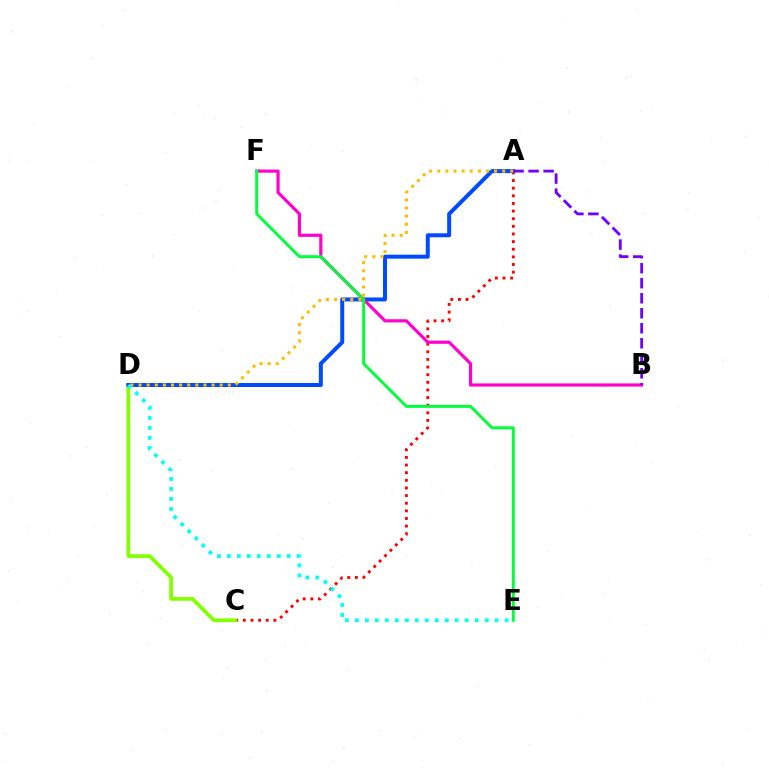{('A', 'C'): [{'color': '#ff0000', 'line_style': 'dotted', 'thickness': 2.07}], ('C', 'D'): [{'color': '#84ff00', 'line_style': 'solid', 'thickness': 2.7}], ('A', 'D'): [{'color': '#004bff', 'line_style': 'solid', 'thickness': 2.86}, {'color': '#ffbd00', 'line_style': 'dotted', 'thickness': 2.2}], ('B', 'F'): [{'color': '#ff00cf', 'line_style': 'solid', 'thickness': 2.28}], ('E', 'F'): [{'color': '#00ff39', 'line_style': 'solid', 'thickness': 2.12}], ('D', 'E'): [{'color': '#00fff6', 'line_style': 'dotted', 'thickness': 2.71}], ('A', 'B'): [{'color': '#7200ff', 'line_style': 'dashed', 'thickness': 2.04}]}